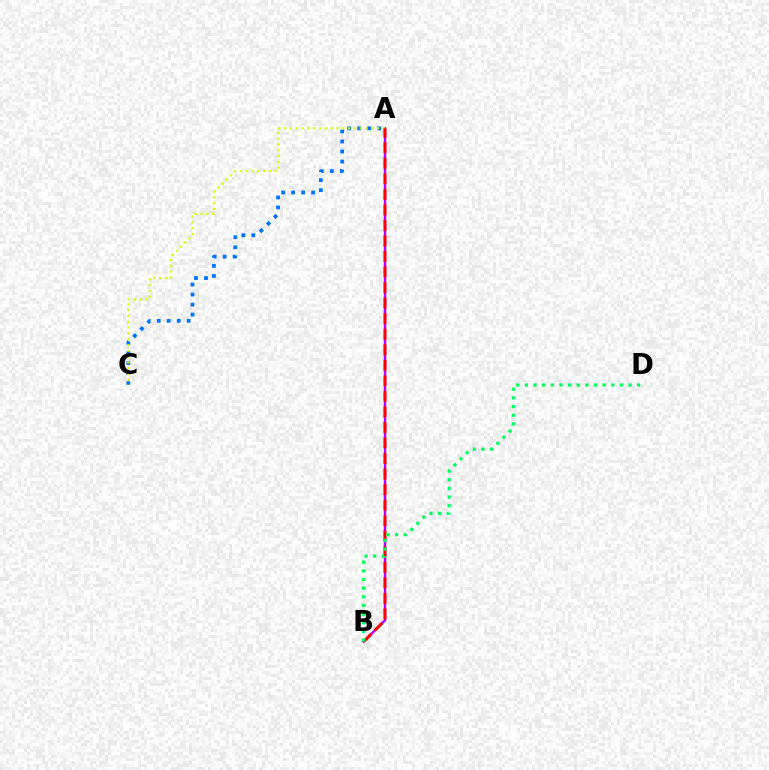{('A', 'C'): [{'color': '#0074ff', 'line_style': 'dotted', 'thickness': 2.72}, {'color': '#d1ff00', 'line_style': 'dotted', 'thickness': 1.58}], ('A', 'B'): [{'color': '#b900ff', 'line_style': 'solid', 'thickness': 1.74}, {'color': '#ff0000', 'line_style': 'dashed', 'thickness': 2.11}], ('B', 'D'): [{'color': '#00ff5c', 'line_style': 'dotted', 'thickness': 2.35}]}